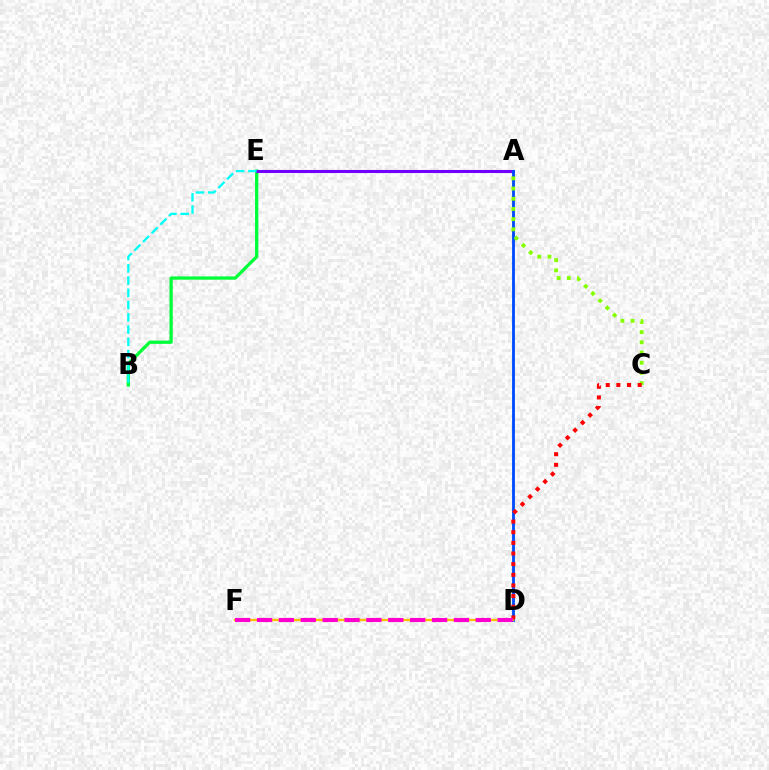{('B', 'E'): [{'color': '#00ff39', 'line_style': 'solid', 'thickness': 2.36}, {'color': '#00fff6', 'line_style': 'dashed', 'thickness': 1.66}], ('A', 'E'): [{'color': '#7200ff', 'line_style': 'solid', 'thickness': 2.21}], ('A', 'D'): [{'color': '#004bff', 'line_style': 'solid', 'thickness': 2.04}], ('D', 'F'): [{'color': '#ffbd00', 'line_style': 'solid', 'thickness': 1.71}, {'color': '#ff00cf', 'line_style': 'dashed', 'thickness': 2.97}], ('A', 'C'): [{'color': '#84ff00', 'line_style': 'dotted', 'thickness': 2.77}], ('C', 'D'): [{'color': '#ff0000', 'line_style': 'dotted', 'thickness': 2.89}]}